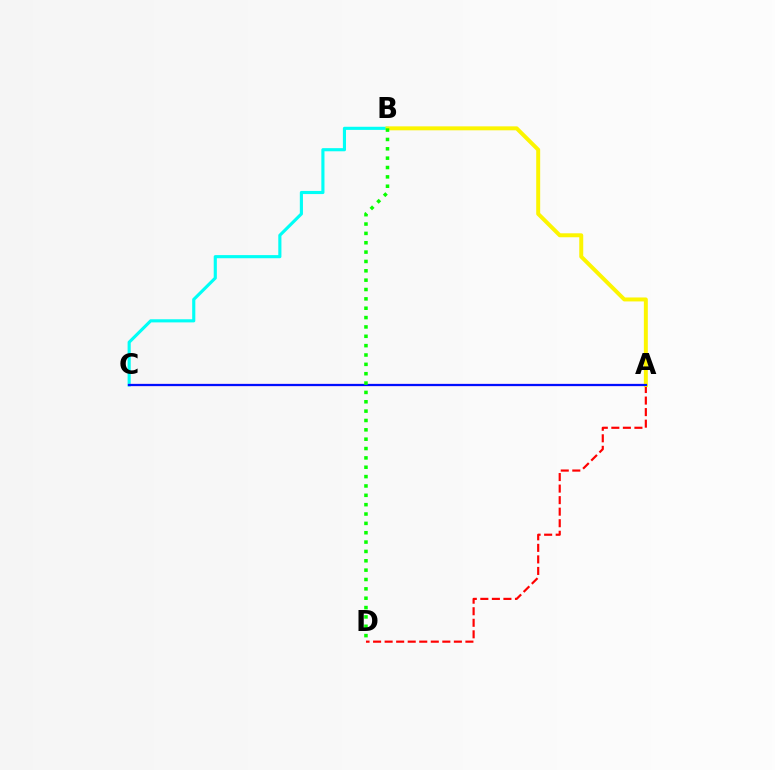{('B', 'C'): [{'color': '#00fff6', 'line_style': 'solid', 'thickness': 2.25}], ('A', 'C'): [{'color': '#ee00ff', 'line_style': 'solid', 'thickness': 1.56}, {'color': '#0010ff', 'line_style': 'solid', 'thickness': 1.57}], ('A', 'D'): [{'color': '#ff0000', 'line_style': 'dashed', 'thickness': 1.57}], ('A', 'B'): [{'color': '#fcf500', 'line_style': 'solid', 'thickness': 2.85}], ('B', 'D'): [{'color': '#08ff00', 'line_style': 'dotted', 'thickness': 2.54}]}